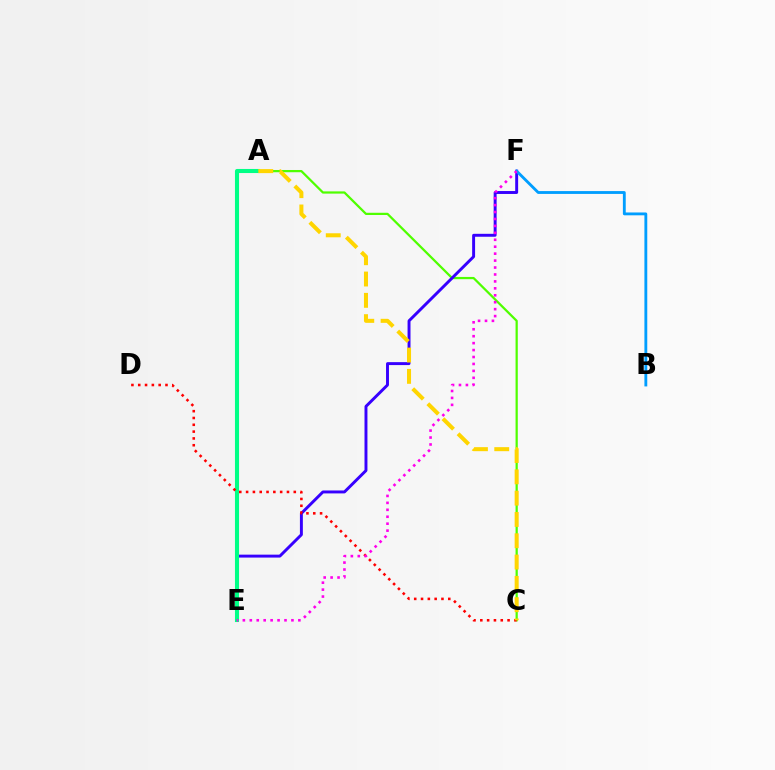{('A', 'C'): [{'color': '#4fff00', 'line_style': 'solid', 'thickness': 1.61}, {'color': '#ffd500', 'line_style': 'dashed', 'thickness': 2.89}], ('E', 'F'): [{'color': '#3700ff', 'line_style': 'solid', 'thickness': 2.11}, {'color': '#ff00ed', 'line_style': 'dotted', 'thickness': 1.89}], ('B', 'F'): [{'color': '#009eff', 'line_style': 'solid', 'thickness': 2.04}], ('A', 'E'): [{'color': '#00ff86', 'line_style': 'solid', 'thickness': 2.94}], ('C', 'D'): [{'color': '#ff0000', 'line_style': 'dotted', 'thickness': 1.85}]}